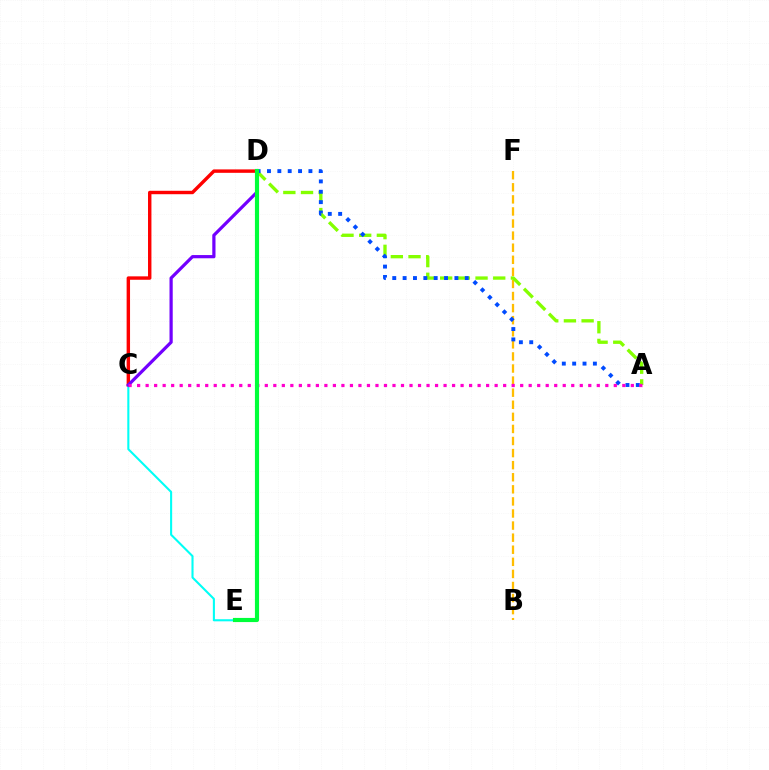{('C', 'D'): [{'color': '#ff0000', 'line_style': 'solid', 'thickness': 2.46}, {'color': '#7200ff', 'line_style': 'solid', 'thickness': 2.31}], ('B', 'F'): [{'color': '#ffbd00', 'line_style': 'dashed', 'thickness': 1.64}], ('A', 'D'): [{'color': '#84ff00', 'line_style': 'dashed', 'thickness': 2.4}, {'color': '#004bff', 'line_style': 'dotted', 'thickness': 2.81}], ('C', 'E'): [{'color': '#00fff6', 'line_style': 'solid', 'thickness': 1.51}], ('A', 'C'): [{'color': '#ff00cf', 'line_style': 'dotted', 'thickness': 2.31}], ('D', 'E'): [{'color': '#00ff39', 'line_style': 'solid', 'thickness': 2.99}]}